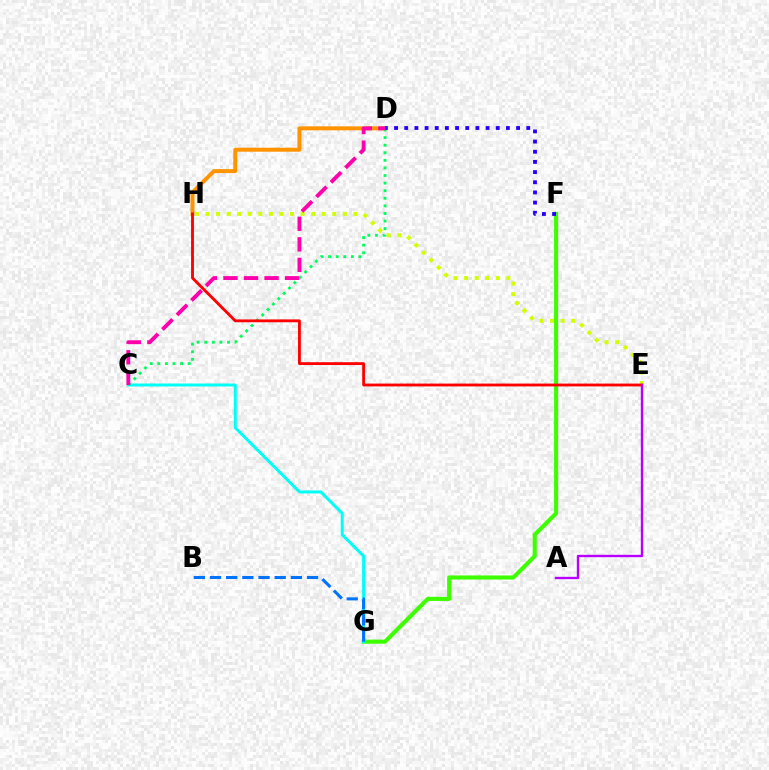{('F', 'G'): [{'color': '#3dff00', 'line_style': 'solid', 'thickness': 2.95}], ('E', 'H'): [{'color': '#d1ff00', 'line_style': 'dotted', 'thickness': 2.87}, {'color': '#ff0000', 'line_style': 'solid', 'thickness': 2.05}], ('C', 'G'): [{'color': '#00fff6', 'line_style': 'solid', 'thickness': 2.14}], ('B', 'G'): [{'color': '#0074ff', 'line_style': 'dashed', 'thickness': 2.2}], ('D', 'H'): [{'color': '#ff9400', 'line_style': 'solid', 'thickness': 2.86}], ('C', 'D'): [{'color': '#00ff5c', 'line_style': 'dotted', 'thickness': 2.06}, {'color': '#ff00ac', 'line_style': 'dashed', 'thickness': 2.79}], ('D', 'F'): [{'color': '#2500ff', 'line_style': 'dotted', 'thickness': 2.76}], ('A', 'E'): [{'color': '#b900ff', 'line_style': 'solid', 'thickness': 1.7}]}